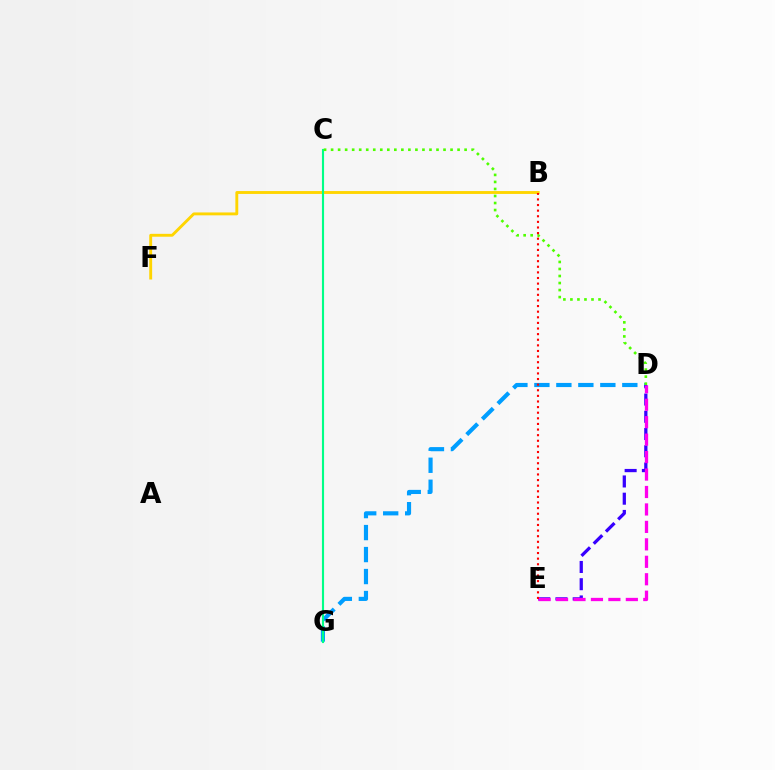{('D', 'G'): [{'color': '#009eff', 'line_style': 'dashed', 'thickness': 2.99}], ('B', 'F'): [{'color': '#ffd500', 'line_style': 'solid', 'thickness': 2.08}], ('C', 'G'): [{'color': '#00ff86', 'line_style': 'solid', 'thickness': 1.54}], ('D', 'E'): [{'color': '#3700ff', 'line_style': 'dashed', 'thickness': 2.34}, {'color': '#ff00ed', 'line_style': 'dashed', 'thickness': 2.37}], ('C', 'D'): [{'color': '#4fff00', 'line_style': 'dotted', 'thickness': 1.91}], ('B', 'E'): [{'color': '#ff0000', 'line_style': 'dotted', 'thickness': 1.53}]}